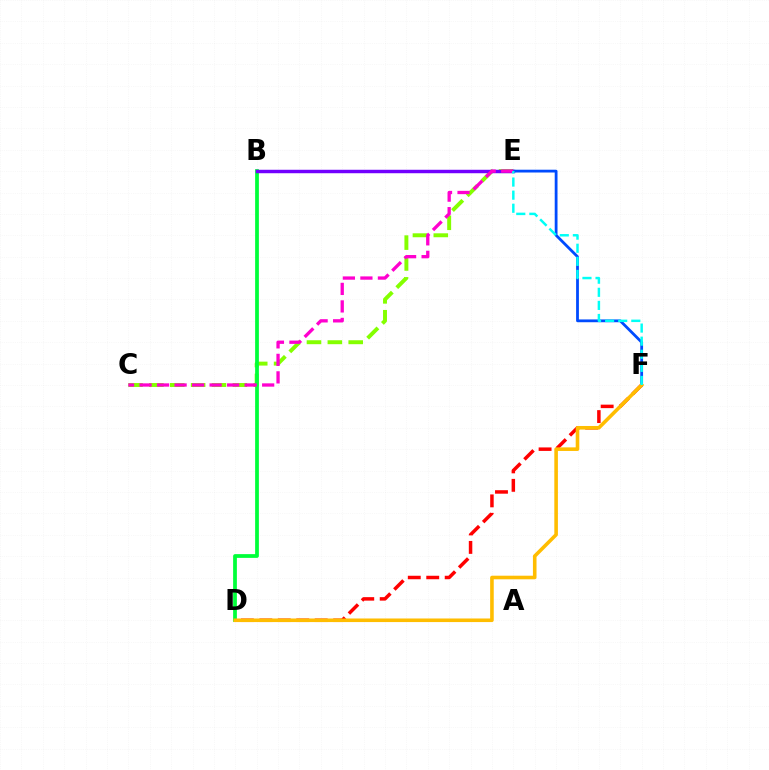{('C', 'E'): [{'color': '#84ff00', 'line_style': 'dashed', 'thickness': 2.84}, {'color': '#ff00cf', 'line_style': 'dashed', 'thickness': 2.38}], ('B', 'D'): [{'color': '#00ff39', 'line_style': 'solid', 'thickness': 2.7}], ('B', 'E'): [{'color': '#7200ff', 'line_style': 'solid', 'thickness': 2.49}], ('E', 'F'): [{'color': '#004bff', 'line_style': 'solid', 'thickness': 2.01}, {'color': '#00fff6', 'line_style': 'dashed', 'thickness': 1.78}], ('D', 'F'): [{'color': '#ff0000', 'line_style': 'dashed', 'thickness': 2.51}, {'color': '#ffbd00', 'line_style': 'solid', 'thickness': 2.58}]}